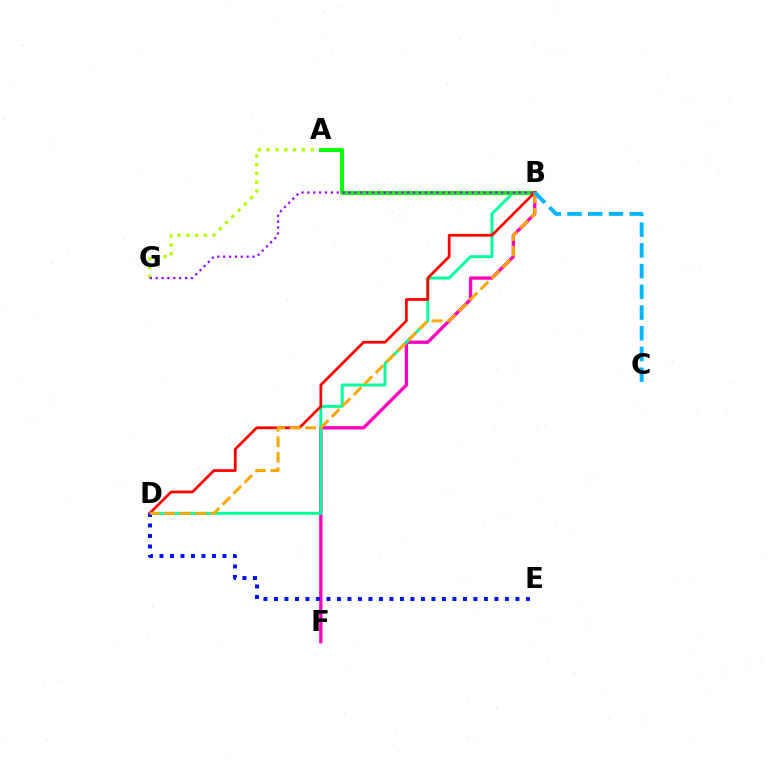{('B', 'F'): [{'color': '#ff00bd', 'line_style': 'solid', 'thickness': 2.39}], ('B', 'D'): [{'color': '#00ff9d', 'line_style': 'solid', 'thickness': 2.13}, {'color': '#ff0000', 'line_style': 'solid', 'thickness': 1.97}, {'color': '#ffa500', 'line_style': 'dashed', 'thickness': 2.11}], ('A', 'G'): [{'color': '#b3ff00', 'line_style': 'dotted', 'thickness': 2.39}], ('A', 'B'): [{'color': '#08ff00', 'line_style': 'solid', 'thickness': 2.83}], ('D', 'E'): [{'color': '#0010ff', 'line_style': 'dotted', 'thickness': 2.85}], ('B', 'G'): [{'color': '#9b00ff', 'line_style': 'dotted', 'thickness': 1.6}], ('B', 'C'): [{'color': '#00b5ff', 'line_style': 'dashed', 'thickness': 2.82}]}